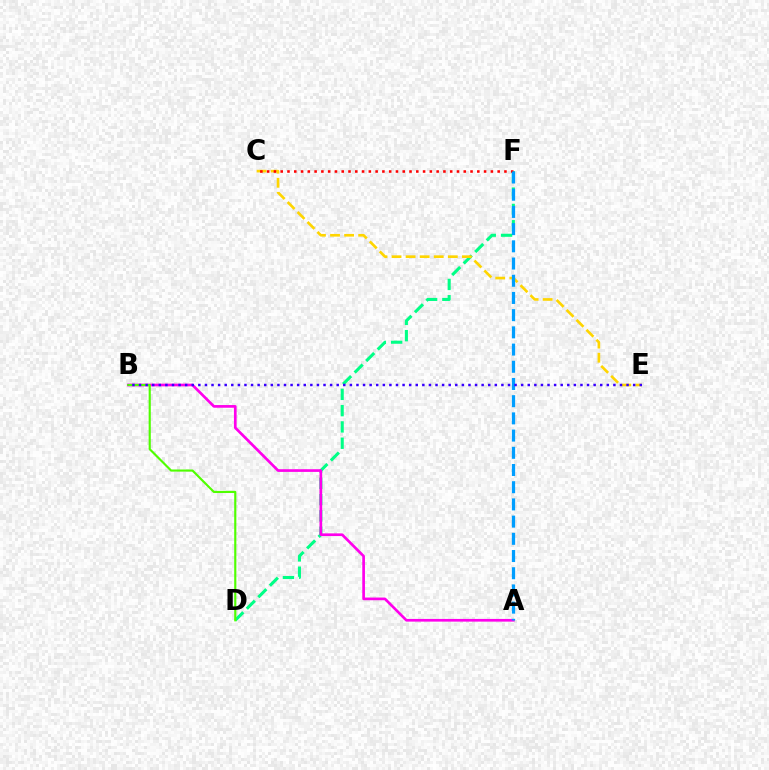{('D', 'F'): [{'color': '#00ff86', 'line_style': 'dashed', 'thickness': 2.21}], ('A', 'B'): [{'color': '#ff00ed', 'line_style': 'solid', 'thickness': 1.94}], ('B', 'D'): [{'color': '#4fff00', 'line_style': 'solid', 'thickness': 1.55}], ('C', 'E'): [{'color': '#ffd500', 'line_style': 'dashed', 'thickness': 1.91}], ('C', 'F'): [{'color': '#ff0000', 'line_style': 'dotted', 'thickness': 1.84}], ('A', 'F'): [{'color': '#009eff', 'line_style': 'dashed', 'thickness': 2.34}], ('B', 'E'): [{'color': '#3700ff', 'line_style': 'dotted', 'thickness': 1.79}]}